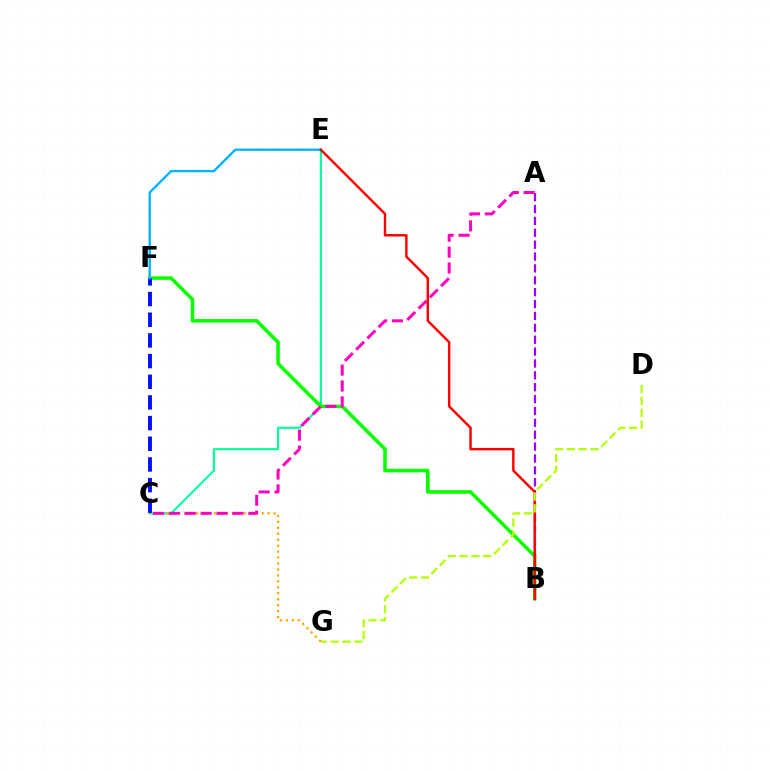{('C', 'E'): [{'color': '#00ff9d', 'line_style': 'solid', 'thickness': 1.53}], ('B', 'F'): [{'color': '#08ff00', 'line_style': 'solid', 'thickness': 2.54}], ('C', 'G'): [{'color': '#ffa500', 'line_style': 'dotted', 'thickness': 1.62}], ('A', 'B'): [{'color': '#9b00ff', 'line_style': 'dashed', 'thickness': 1.61}], ('A', 'C'): [{'color': '#ff00bd', 'line_style': 'dashed', 'thickness': 2.16}], ('C', 'F'): [{'color': '#0010ff', 'line_style': 'dashed', 'thickness': 2.81}], ('E', 'F'): [{'color': '#00b5ff', 'line_style': 'solid', 'thickness': 1.7}], ('B', 'E'): [{'color': '#ff0000', 'line_style': 'solid', 'thickness': 1.76}], ('D', 'G'): [{'color': '#b3ff00', 'line_style': 'dashed', 'thickness': 1.61}]}